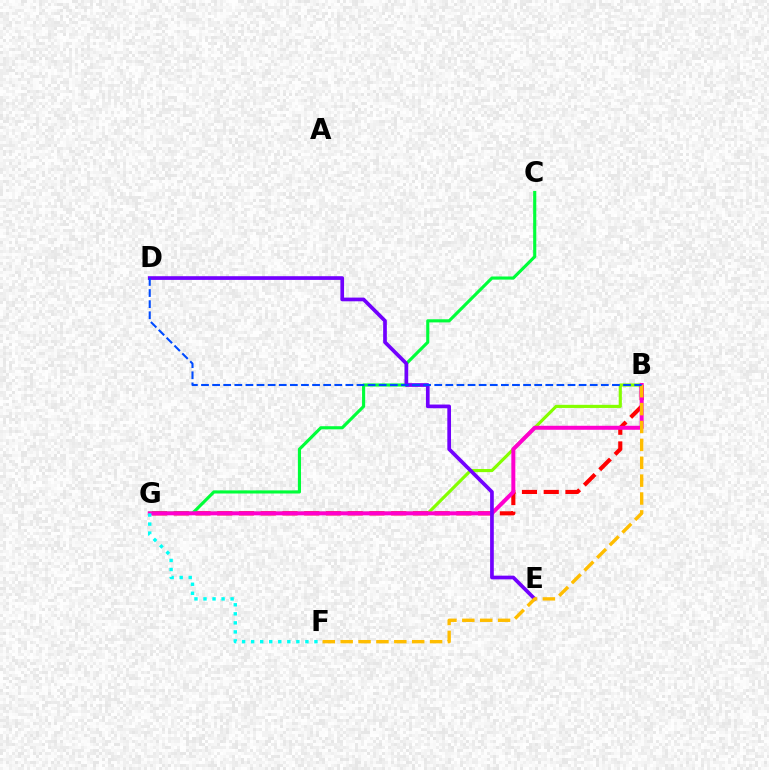{('B', 'G'): [{'color': '#84ff00', 'line_style': 'solid', 'thickness': 2.25}, {'color': '#ff0000', 'line_style': 'dashed', 'thickness': 2.95}, {'color': '#ff00cf', 'line_style': 'solid', 'thickness': 2.87}], ('C', 'G'): [{'color': '#00ff39', 'line_style': 'solid', 'thickness': 2.25}], ('D', 'E'): [{'color': '#7200ff', 'line_style': 'solid', 'thickness': 2.66}], ('B', 'F'): [{'color': '#ffbd00', 'line_style': 'dashed', 'thickness': 2.43}], ('F', 'G'): [{'color': '#00fff6', 'line_style': 'dotted', 'thickness': 2.46}], ('B', 'D'): [{'color': '#004bff', 'line_style': 'dashed', 'thickness': 1.51}]}